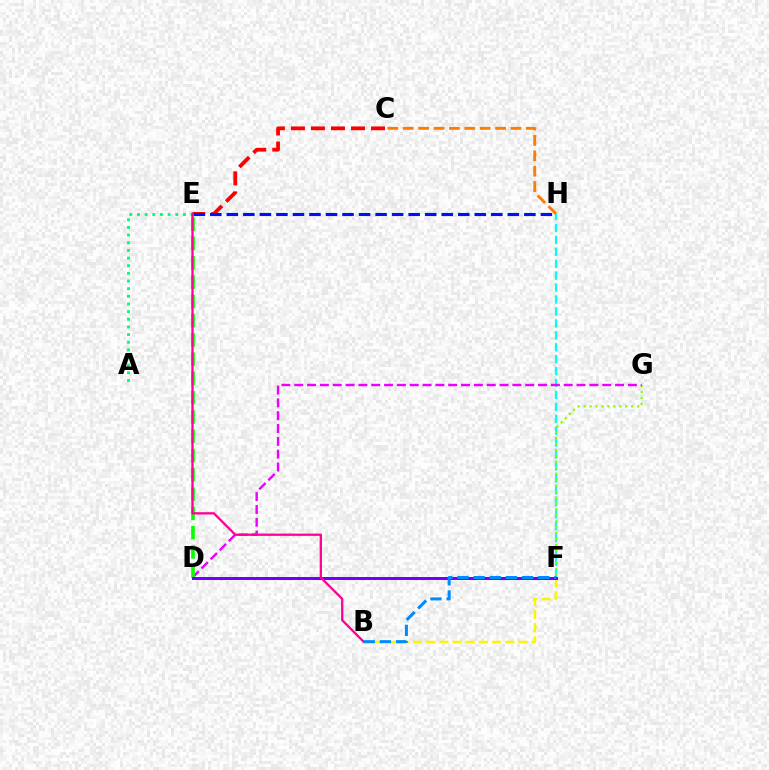{('F', 'H'): [{'color': '#00fff6', 'line_style': 'dashed', 'thickness': 1.62}], ('C', 'E'): [{'color': '#ff0000', 'line_style': 'dashed', 'thickness': 2.72}], ('F', 'G'): [{'color': '#84ff00', 'line_style': 'dotted', 'thickness': 1.62}], ('D', 'G'): [{'color': '#ee00ff', 'line_style': 'dashed', 'thickness': 1.74}], ('E', 'H'): [{'color': '#0010ff', 'line_style': 'dashed', 'thickness': 2.25}], ('B', 'F'): [{'color': '#fcf500', 'line_style': 'dashed', 'thickness': 1.79}, {'color': '#008cff', 'line_style': 'dashed', 'thickness': 2.19}], ('D', 'E'): [{'color': '#08ff00', 'line_style': 'dashed', 'thickness': 2.62}], ('C', 'H'): [{'color': '#ff7c00', 'line_style': 'dashed', 'thickness': 2.09}], ('A', 'E'): [{'color': '#00ff74', 'line_style': 'dotted', 'thickness': 2.08}], ('D', 'F'): [{'color': '#7200ff', 'line_style': 'solid', 'thickness': 2.15}], ('B', 'E'): [{'color': '#ff0094', 'line_style': 'solid', 'thickness': 1.64}]}